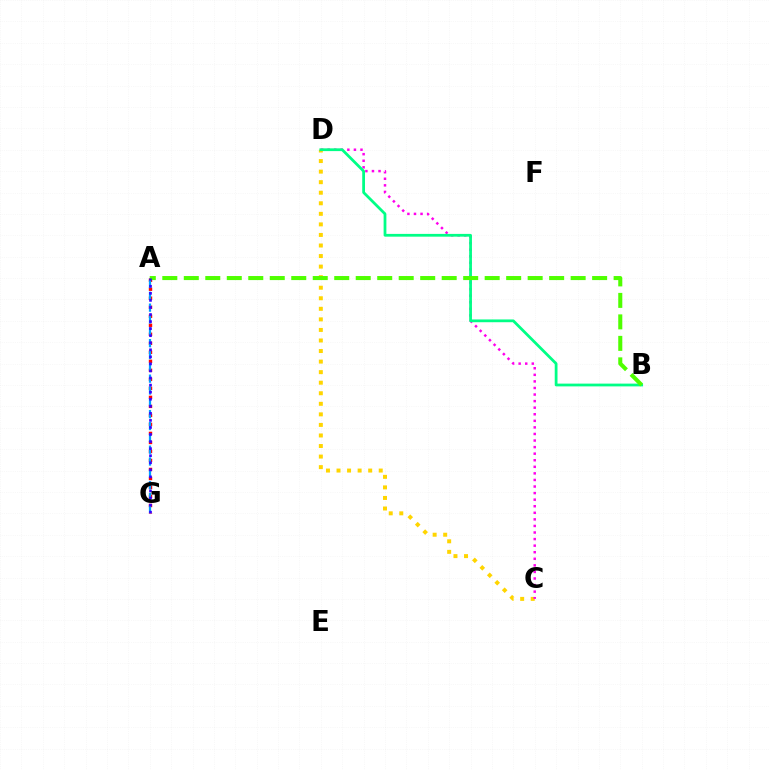{('C', 'D'): [{'color': '#ffd500', 'line_style': 'dotted', 'thickness': 2.87}, {'color': '#ff00ed', 'line_style': 'dotted', 'thickness': 1.79}], ('A', 'G'): [{'color': '#ff0000', 'line_style': 'dotted', 'thickness': 2.45}, {'color': '#009eff', 'line_style': 'dashed', 'thickness': 1.61}, {'color': '#3700ff', 'line_style': 'dotted', 'thickness': 1.92}], ('B', 'D'): [{'color': '#00ff86', 'line_style': 'solid', 'thickness': 1.99}], ('A', 'B'): [{'color': '#4fff00', 'line_style': 'dashed', 'thickness': 2.92}]}